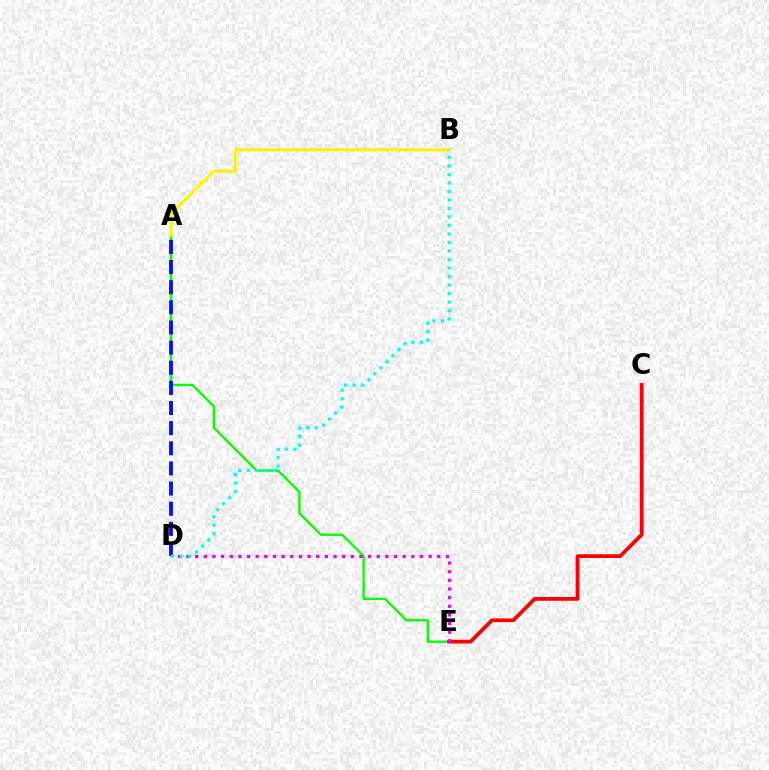{('A', 'E'): [{'color': '#08ff00', 'line_style': 'solid', 'thickness': 1.68}], ('A', 'B'): [{'color': '#fcf500', 'line_style': 'solid', 'thickness': 2.15}], ('C', 'E'): [{'color': '#ff0000', 'line_style': 'solid', 'thickness': 2.7}], ('D', 'E'): [{'color': '#ee00ff', 'line_style': 'dotted', 'thickness': 2.35}], ('A', 'D'): [{'color': '#0010ff', 'line_style': 'dashed', 'thickness': 2.74}], ('B', 'D'): [{'color': '#00fff6', 'line_style': 'dotted', 'thickness': 2.31}]}